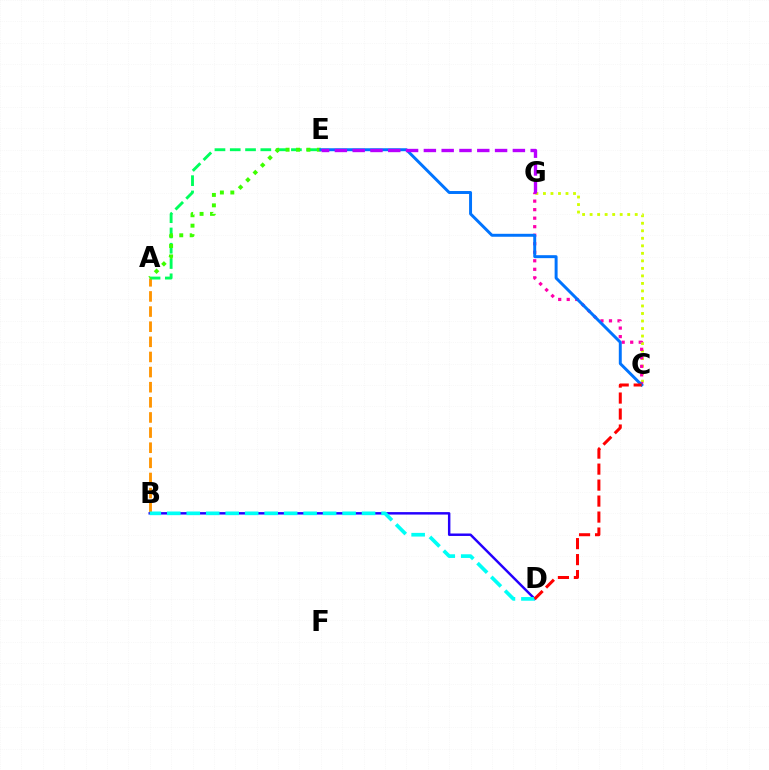{('C', 'G'): [{'color': '#d1ff00', 'line_style': 'dotted', 'thickness': 2.04}, {'color': '#ff00ac', 'line_style': 'dotted', 'thickness': 2.32}], ('A', 'B'): [{'color': '#ff9400', 'line_style': 'dashed', 'thickness': 2.06}], ('B', 'D'): [{'color': '#2500ff', 'line_style': 'solid', 'thickness': 1.77}, {'color': '#00fff6', 'line_style': 'dashed', 'thickness': 2.65}], ('A', 'E'): [{'color': '#00ff5c', 'line_style': 'dashed', 'thickness': 2.08}, {'color': '#3dff00', 'line_style': 'dotted', 'thickness': 2.83}], ('C', 'E'): [{'color': '#0074ff', 'line_style': 'solid', 'thickness': 2.13}], ('E', 'G'): [{'color': '#b900ff', 'line_style': 'dashed', 'thickness': 2.42}], ('C', 'D'): [{'color': '#ff0000', 'line_style': 'dashed', 'thickness': 2.17}]}